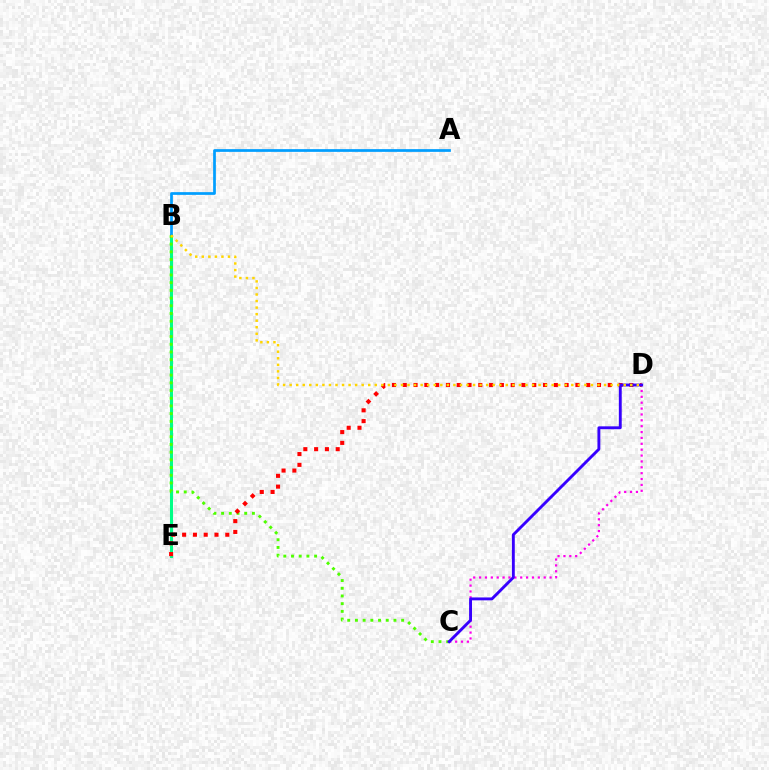{('C', 'D'): [{'color': '#ff00ed', 'line_style': 'dotted', 'thickness': 1.6}, {'color': '#3700ff', 'line_style': 'solid', 'thickness': 2.08}], ('B', 'E'): [{'color': '#00ff86', 'line_style': 'solid', 'thickness': 2.2}], ('A', 'B'): [{'color': '#009eff', 'line_style': 'solid', 'thickness': 1.96}], ('B', 'C'): [{'color': '#4fff00', 'line_style': 'dotted', 'thickness': 2.09}], ('D', 'E'): [{'color': '#ff0000', 'line_style': 'dotted', 'thickness': 2.93}], ('B', 'D'): [{'color': '#ffd500', 'line_style': 'dotted', 'thickness': 1.78}]}